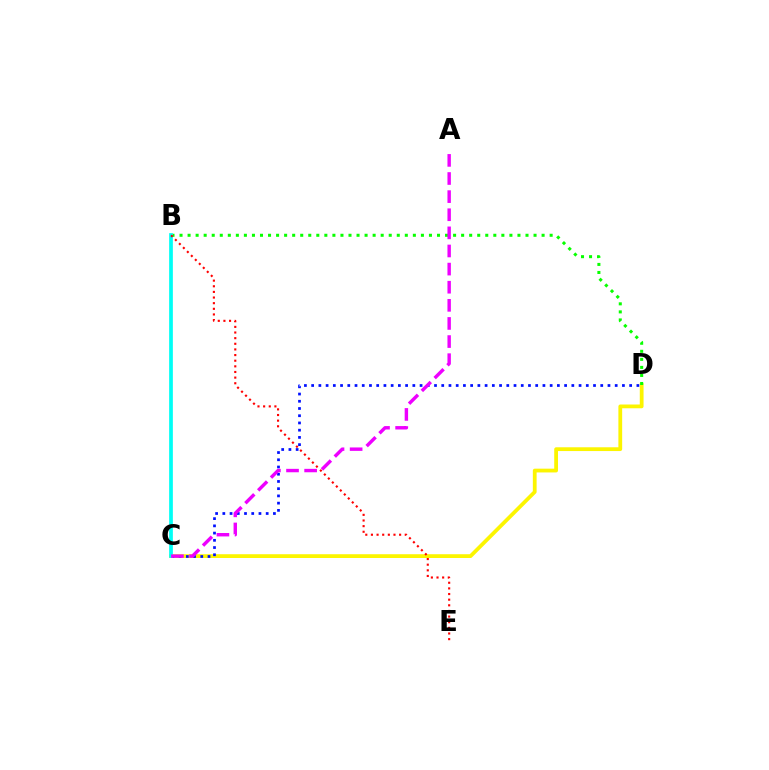{('C', 'D'): [{'color': '#fcf500', 'line_style': 'solid', 'thickness': 2.72}, {'color': '#0010ff', 'line_style': 'dotted', 'thickness': 1.96}], ('B', 'D'): [{'color': '#08ff00', 'line_style': 'dotted', 'thickness': 2.19}], ('B', 'C'): [{'color': '#00fff6', 'line_style': 'solid', 'thickness': 2.68}], ('A', 'C'): [{'color': '#ee00ff', 'line_style': 'dashed', 'thickness': 2.46}], ('B', 'E'): [{'color': '#ff0000', 'line_style': 'dotted', 'thickness': 1.53}]}